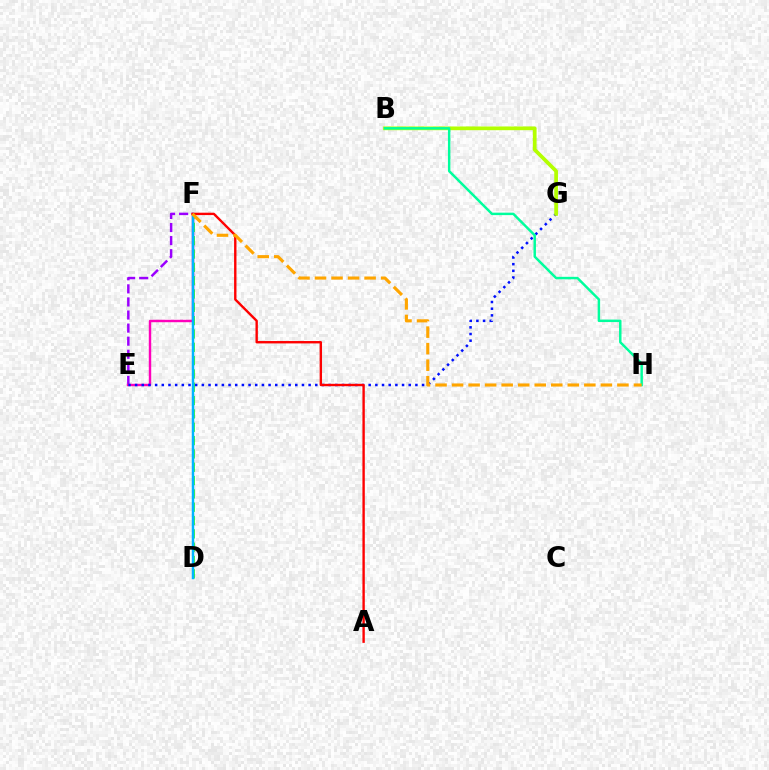{('E', 'F'): [{'color': '#9b00ff', 'line_style': 'dashed', 'thickness': 1.78}, {'color': '#ff00bd', 'line_style': 'solid', 'thickness': 1.75}], ('D', 'F'): [{'color': '#08ff00', 'line_style': 'dashed', 'thickness': 1.81}, {'color': '#00b5ff', 'line_style': 'solid', 'thickness': 1.77}], ('E', 'G'): [{'color': '#0010ff', 'line_style': 'dotted', 'thickness': 1.81}], ('B', 'G'): [{'color': '#b3ff00', 'line_style': 'solid', 'thickness': 2.68}], ('A', 'F'): [{'color': '#ff0000', 'line_style': 'solid', 'thickness': 1.72}], ('B', 'H'): [{'color': '#00ff9d', 'line_style': 'solid', 'thickness': 1.77}], ('F', 'H'): [{'color': '#ffa500', 'line_style': 'dashed', 'thickness': 2.25}]}